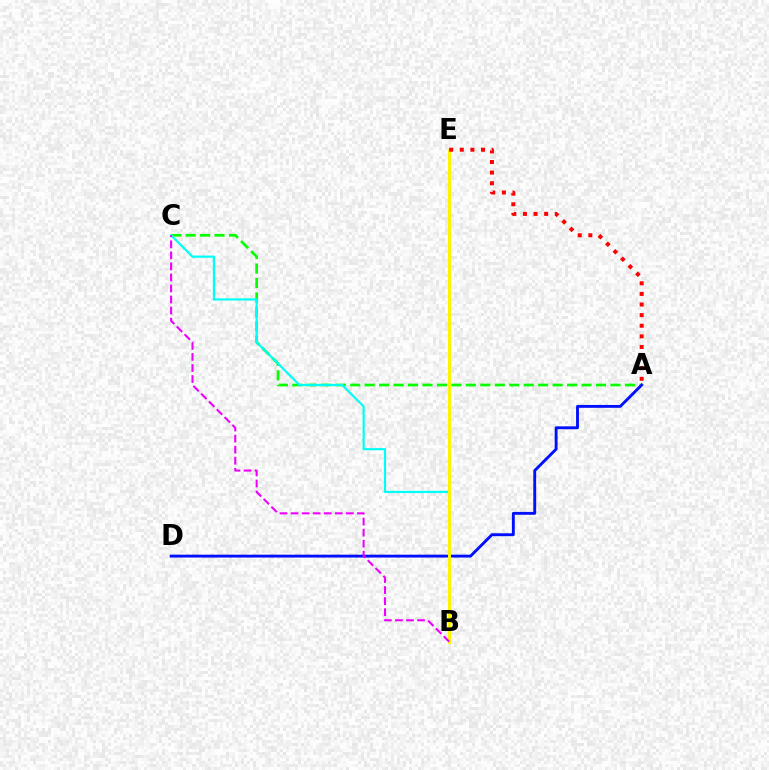{('A', 'C'): [{'color': '#08ff00', 'line_style': 'dashed', 'thickness': 1.96}], ('B', 'C'): [{'color': '#00fff6', 'line_style': 'solid', 'thickness': 1.58}, {'color': '#ee00ff', 'line_style': 'dashed', 'thickness': 1.5}], ('A', 'D'): [{'color': '#0010ff', 'line_style': 'solid', 'thickness': 2.07}], ('B', 'E'): [{'color': '#fcf500', 'line_style': 'solid', 'thickness': 2.17}], ('A', 'E'): [{'color': '#ff0000', 'line_style': 'dotted', 'thickness': 2.88}]}